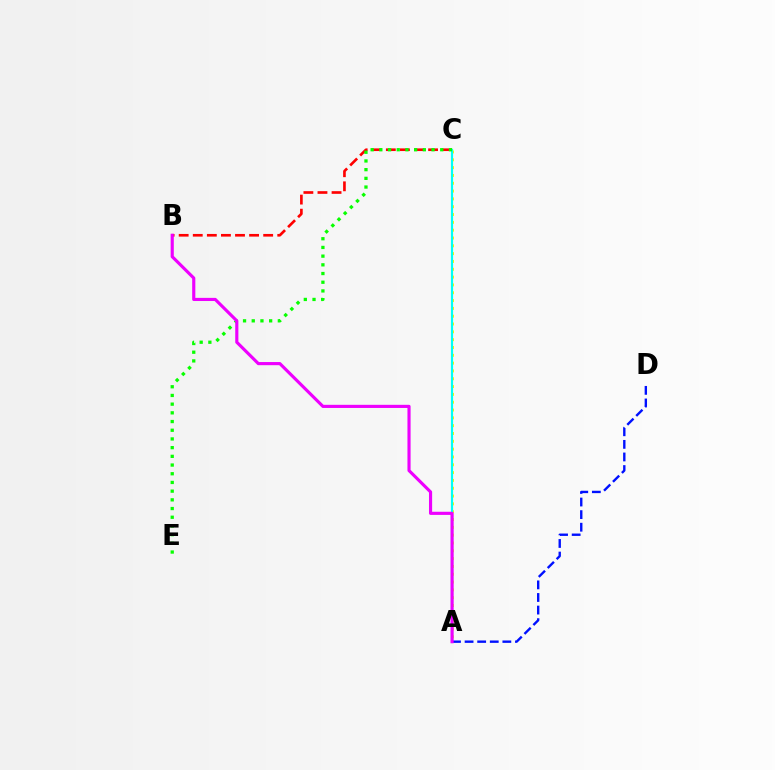{('B', 'C'): [{'color': '#ff0000', 'line_style': 'dashed', 'thickness': 1.91}], ('A', 'C'): [{'color': '#fcf500', 'line_style': 'dotted', 'thickness': 2.12}, {'color': '#00fff6', 'line_style': 'solid', 'thickness': 1.56}], ('A', 'D'): [{'color': '#0010ff', 'line_style': 'dashed', 'thickness': 1.71}], ('C', 'E'): [{'color': '#08ff00', 'line_style': 'dotted', 'thickness': 2.36}], ('A', 'B'): [{'color': '#ee00ff', 'line_style': 'solid', 'thickness': 2.26}]}